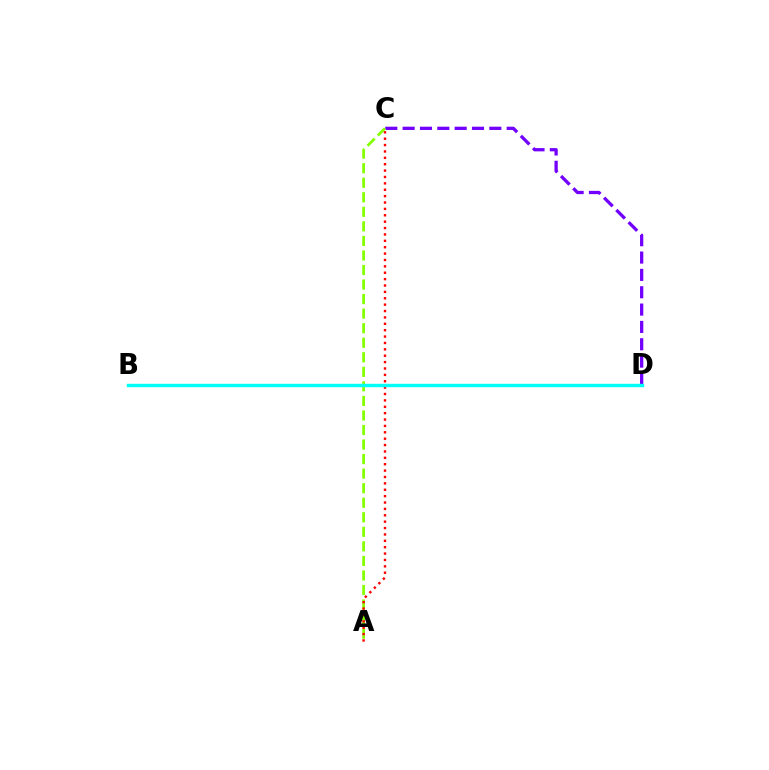{('C', 'D'): [{'color': '#7200ff', 'line_style': 'dashed', 'thickness': 2.36}], ('A', 'C'): [{'color': '#84ff00', 'line_style': 'dashed', 'thickness': 1.98}, {'color': '#ff0000', 'line_style': 'dotted', 'thickness': 1.73}], ('B', 'D'): [{'color': '#00fff6', 'line_style': 'solid', 'thickness': 2.45}]}